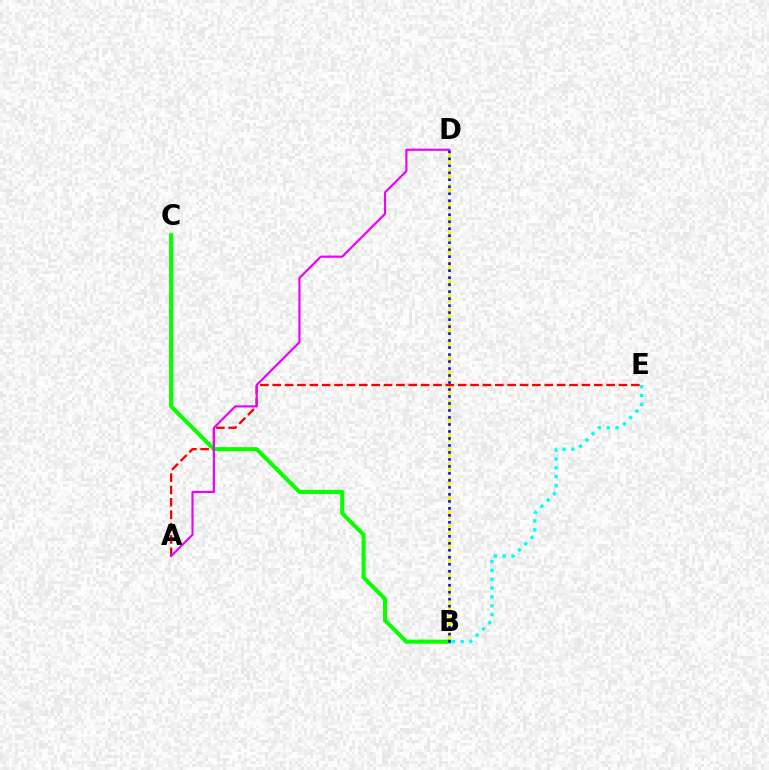{('B', 'D'): [{'color': '#fcf500', 'line_style': 'dashed', 'thickness': 2.1}, {'color': '#0010ff', 'line_style': 'dotted', 'thickness': 1.9}], ('A', 'E'): [{'color': '#ff0000', 'line_style': 'dashed', 'thickness': 1.68}], ('B', 'C'): [{'color': '#08ff00', 'line_style': 'solid', 'thickness': 2.93}], ('B', 'E'): [{'color': '#00fff6', 'line_style': 'dotted', 'thickness': 2.41}], ('A', 'D'): [{'color': '#ee00ff', 'line_style': 'solid', 'thickness': 1.57}]}